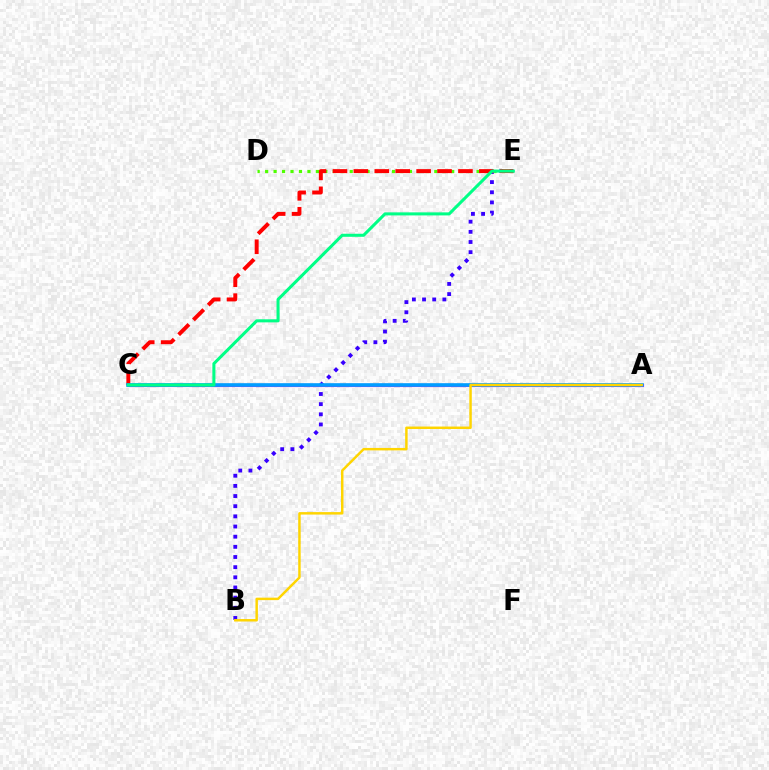{('A', 'C'): [{'color': '#ff00ed', 'line_style': 'solid', 'thickness': 2.26}, {'color': '#009eff', 'line_style': 'solid', 'thickness': 2.6}], ('D', 'E'): [{'color': '#4fff00', 'line_style': 'dotted', 'thickness': 2.3}], ('B', 'E'): [{'color': '#3700ff', 'line_style': 'dotted', 'thickness': 2.76}], ('C', 'E'): [{'color': '#ff0000', 'line_style': 'dashed', 'thickness': 2.84}, {'color': '#00ff86', 'line_style': 'solid', 'thickness': 2.2}], ('A', 'B'): [{'color': '#ffd500', 'line_style': 'solid', 'thickness': 1.78}]}